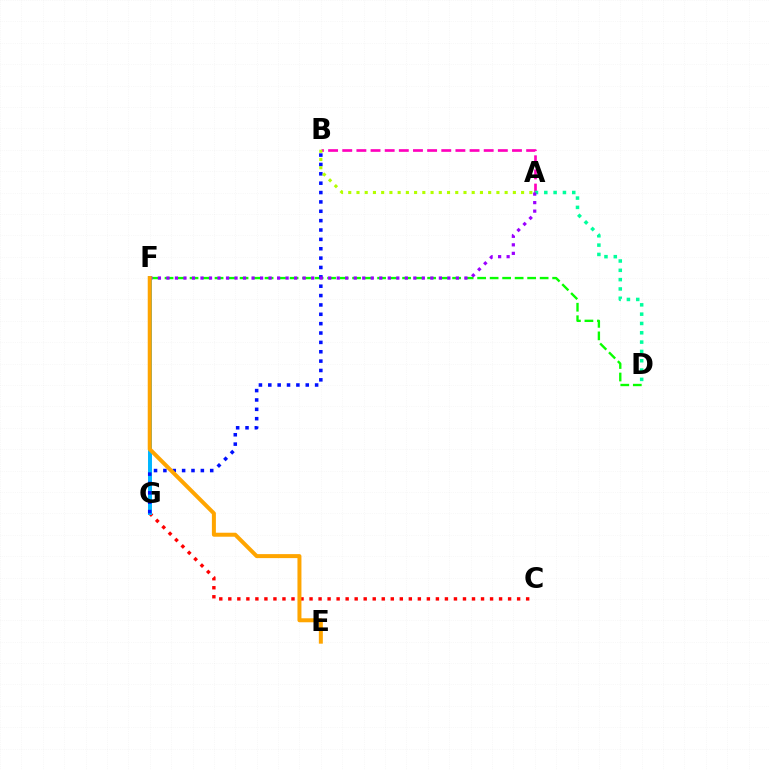{('C', 'G'): [{'color': '#ff0000', 'line_style': 'dotted', 'thickness': 2.45}], ('A', 'B'): [{'color': '#ff00bd', 'line_style': 'dashed', 'thickness': 1.92}, {'color': '#b3ff00', 'line_style': 'dotted', 'thickness': 2.24}], ('F', 'G'): [{'color': '#00b5ff', 'line_style': 'solid', 'thickness': 2.86}], ('D', 'F'): [{'color': '#08ff00', 'line_style': 'dashed', 'thickness': 1.7}], ('A', 'D'): [{'color': '#00ff9d', 'line_style': 'dotted', 'thickness': 2.53}], ('B', 'G'): [{'color': '#0010ff', 'line_style': 'dotted', 'thickness': 2.54}], ('A', 'F'): [{'color': '#9b00ff', 'line_style': 'dotted', 'thickness': 2.31}], ('E', 'F'): [{'color': '#ffa500', 'line_style': 'solid', 'thickness': 2.88}]}